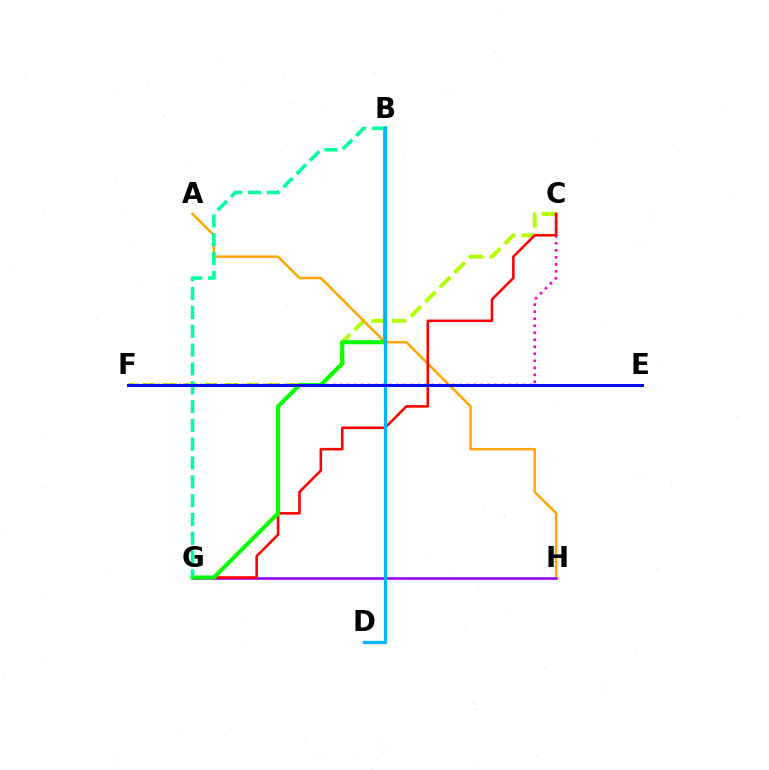{('C', 'F'): [{'color': '#b3ff00', 'line_style': 'dashed', 'thickness': 2.81}, {'color': '#ff00bd', 'line_style': 'dotted', 'thickness': 1.91}], ('A', 'H'): [{'color': '#ffa500', 'line_style': 'solid', 'thickness': 1.77}], ('G', 'H'): [{'color': '#9b00ff', 'line_style': 'solid', 'thickness': 1.87}], ('C', 'G'): [{'color': '#ff0000', 'line_style': 'solid', 'thickness': 1.85}], ('B', 'G'): [{'color': '#08ff00', 'line_style': 'solid', 'thickness': 2.95}, {'color': '#00ff9d', 'line_style': 'dashed', 'thickness': 2.56}], ('B', 'D'): [{'color': '#00b5ff', 'line_style': 'solid', 'thickness': 2.34}], ('E', 'F'): [{'color': '#0010ff', 'line_style': 'solid', 'thickness': 2.15}]}